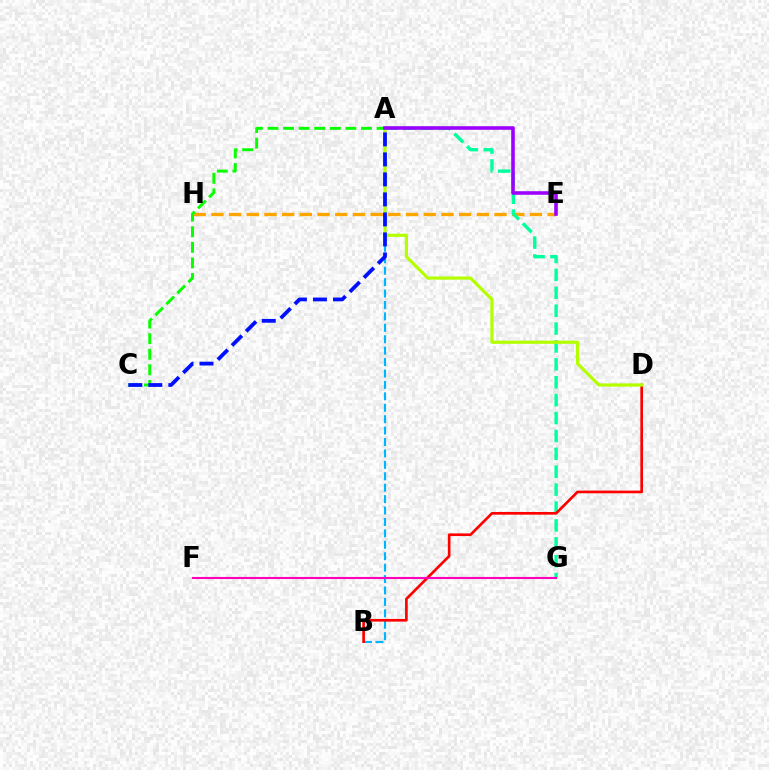{('E', 'H'): [{'color': '#ffa500', 'line_style': 'dashed', 'thickness': 2.4}], ('A', 'G'): [{'color': '#00ff9d', 'line_style': 'dashed', 'thickness': 2.43}], ('A', 'B'): [{'color': '#00b5ff', 'line_style': 'dashed', 'thickness': 1.55}], ('B', 'D'): [{'color': '#ff0000', 'line_style': 'solid', 'thickness': 1.92}], ('A', 'D'): [{'color': '#b3ff00', 'line_style': 'solid', 'thickness': 2.3}], ('A', 'C'): [{'color': '#08ff00', 'line_style': 'dashed', 'thickness': 2.12}, {'color': '#0010ff', 'line_style': 'dashed', 'thickness': 2.72}], ('A', 'E'): [{'color': '#9b00ff', 'line_style': 'solid', 'thickness': 2.58}], ('F', 'G'): [{'color': '#ff00bd', 'line_style': 'solid', 'thickness': 1.53}]}